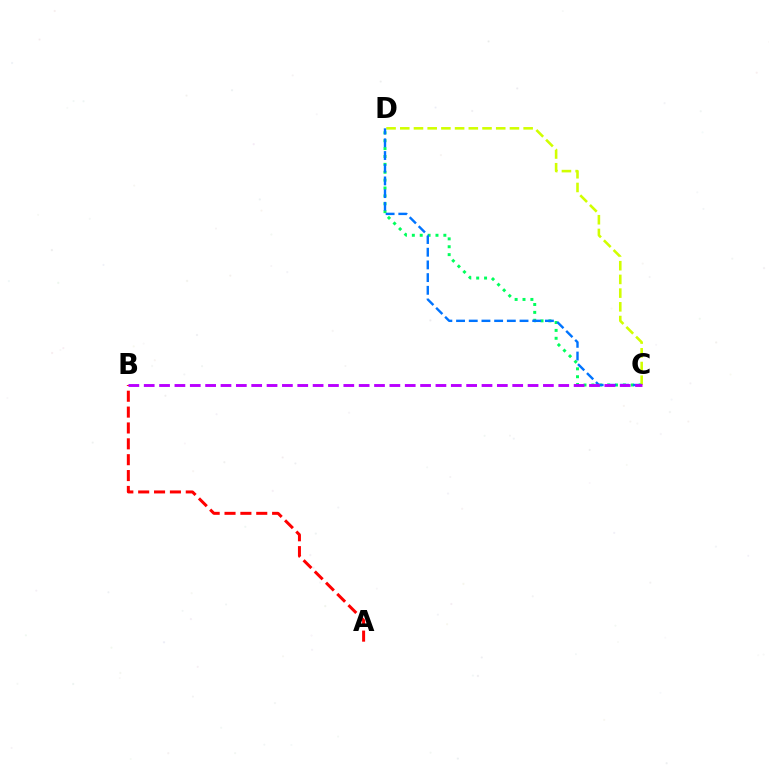{('A', 'B'): [{'color': '#ff0000', 'line_style': 'dashed', 'thickness': 2.16}], ('C', 'D'): [{'color': '#00ff5c', 'line_style': 'dotted', 'thickness': 2.14}, {'color': '#d1ff00', 'line_style': 'dashed', 'thickness': 1.86}, {'color': '#0074ff', 'line_style': 'dashed', 'thickness': 1.72}], ('B', 'C'): [{'color': '#b900ff', 'line_style': 'dashed', 'thickness': 2.09}]}